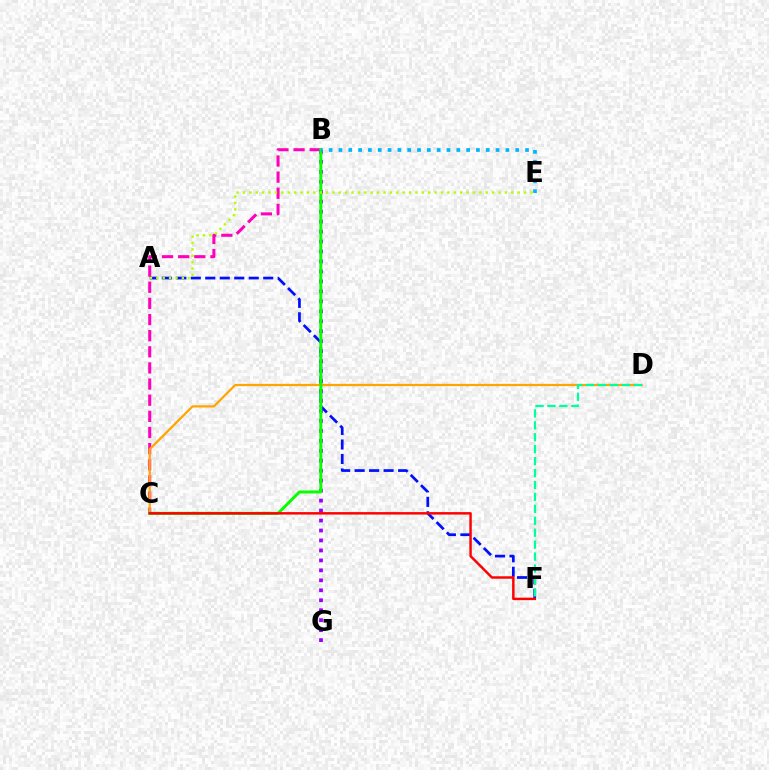{('B', 'C'): [{'color': '#ff00bd', 'line_style': 'dashed', 'thickness': 2.19}, {'color': '#08ff00', 'line_style': 'solid', 'thickness': 2.15}], ('B', 'G'): [{'color': '#9b00ff', 'line_style': 'dotted', 'thickness': 2.71}], ('A', 'F'): [{'color': '#0010ff', 'line_style': 'dashed', 'thickness': 1.97}], ('C', 'D'): [{'color': '#ffa500', 'line_style': 'solid', 'thickness': 1.61}], ('D', 'F'): [{'color': '#00ff9d', 'line_style': 'dashed', 'thickness': 1.62}], ('A', 'E'): [{'color': '#b3ff00', 'line_style': 'dotted', 'thickness': 1.74}], ('B', 'E'): [{'color': '#00b5ff', 'line_style': 'dotted', 'thickness': 2.67}], ('C', 'F'): [{'color': '#ff0000', 'line_style': 'solid', 'thickness': 1.77}]}